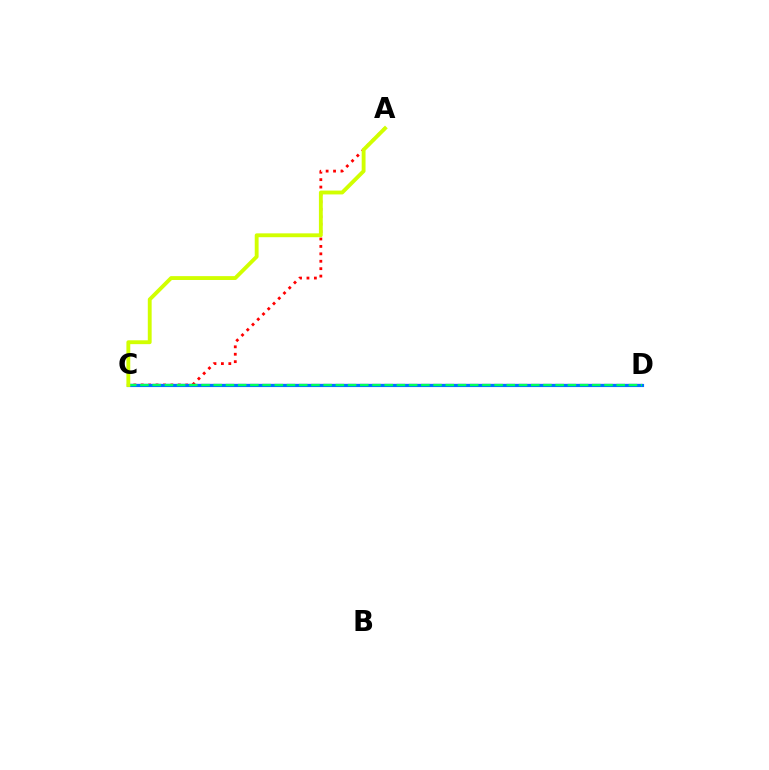{('C', 'D'): [{'color': '#b900ff', 'line_style': 'solid', 'thickness': 1.59}, {'color': '#0074ff', 'line_style': 'solid', 'thickness': 2.26}, {'color': '#00ff5c', 'line_style': 'dashed', 'thickness': 1.66}], ('A', 'C'): [{'color': '#ff0000', 'line_style': 'dotted', 'thickness': 2.02}, {'color': '#d1ff00', 'line_style': 'solid', 'thickness': 2.78}]}